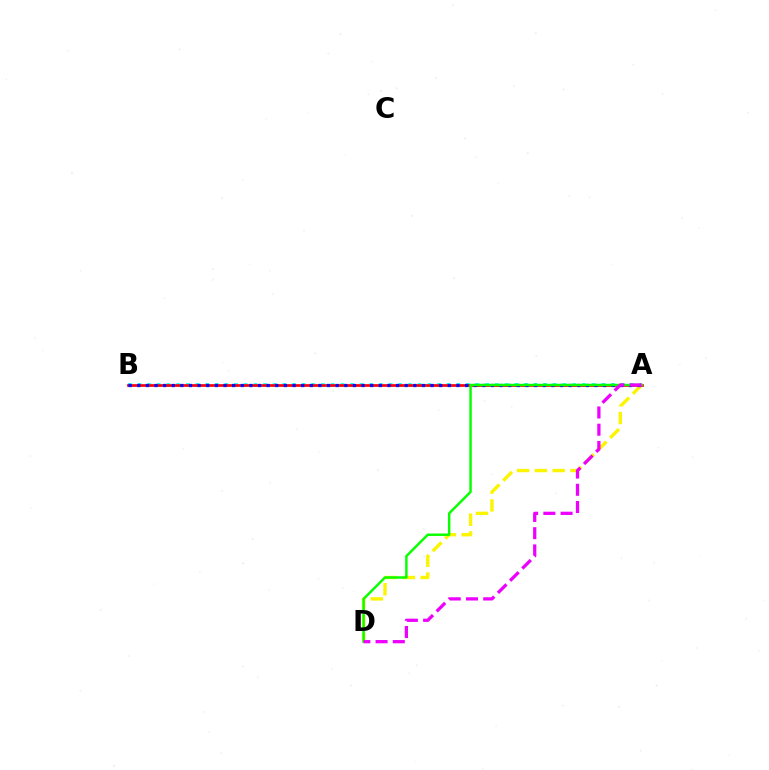{('A', 'B'): [{'color': '#00fff6', 'line_style': 'dotted', 'thickness': 2.62}, {'color': '#ff0000', 'line_style': 'solid', 'thickness': 1.94}, {'color': '#0010ff', 'line_style': 'dotted', 'thickness': 2.34}], ('A', 'D'): [{'color': '#fcf500', 'line_style': 'dashed', 'thickness': 2.42}, {'color': '#08ff00', 'line_style': 'solid', 'thickness': 1.77}, {'color': '#ee00ff', 'line_style': 'dashed', 'thickness': 2.34}]}